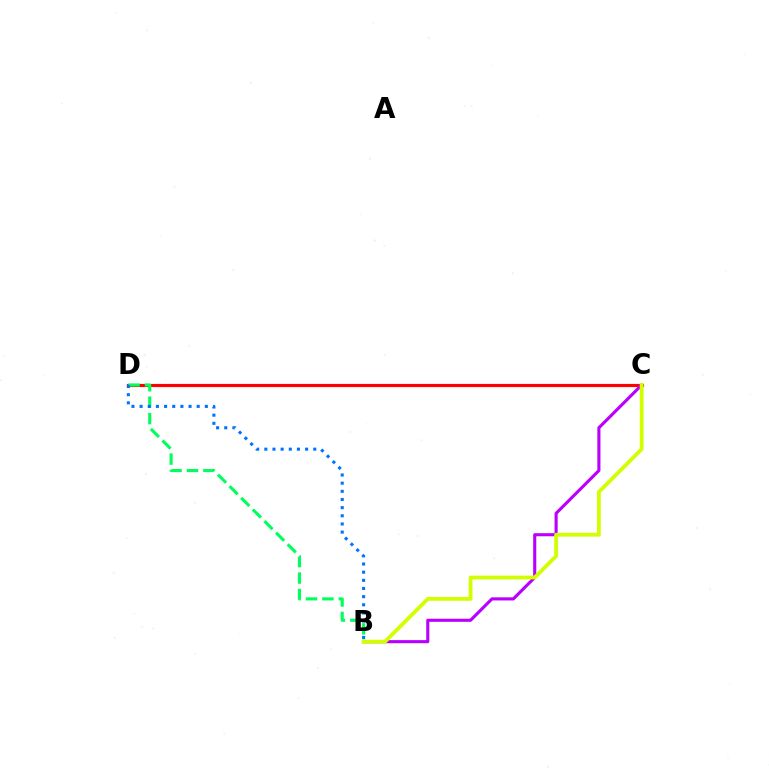{('C', 'D'): [{'color': '#ff0000', 'line_style': 'solid', 'thickness': 2.26}], ('B', 'D'): [{'color': '#00ff5c', 'line_style': 'dashed', 'thickness': 2.23}, {'color': '#0074ff', 'line_style': 'dotted', 'thickness': 2.22}], ('B', 'C'): [{'color': '#b900ff', 'line_style': 'solid', 'thickness': 2.24}, {'color': '#d1ff00', 'line_style': 'solid', 'thickness': 2.74}]}